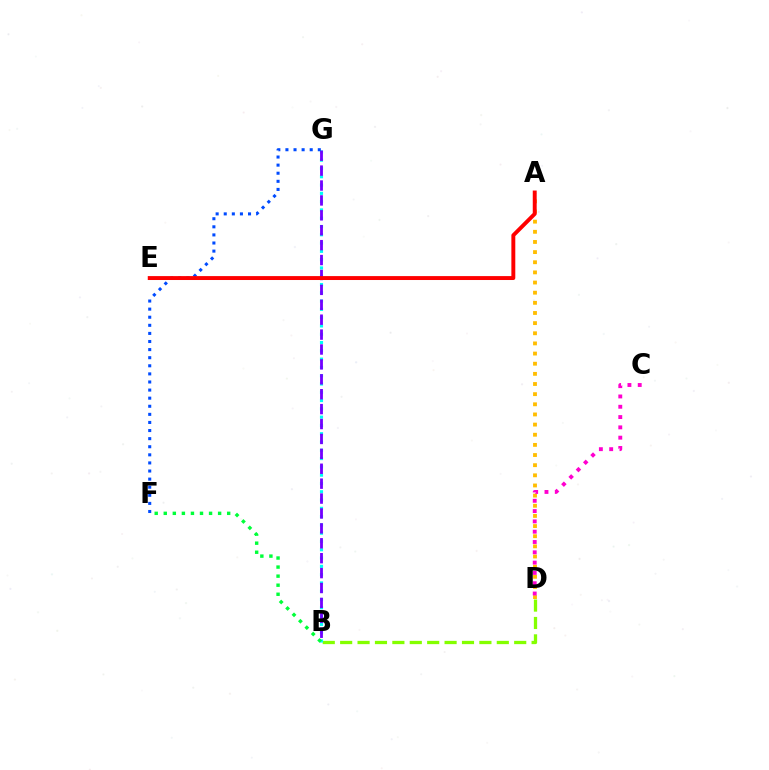{('B', 'D'): [{'color': '#84ff00', 'line_style': 'dashed', 'thickness': 2.36}], ('B', 'G'): [{'color': '#00fff6', 'line_style': 'dotted', 'thickness': 2.25}, {'color': '#7200ff', 'line_style': 'dashed', 'thickness': 2.03}], ('A', 'D'): [{'color': '#ffbd00', 'line_style': 'dotted', 'thickness': 2.76}], ('C', 'D'): [{'color': '#ff00cf', 'line_style': 'dotted', 'thickness': 2.8}], ('F', 'G'): [{'color': '#004bff', 'line_style': 'dotted', 'thickness': 2.2}], ('A', 'E'): [{'color': '#ff0000', 'line_style': 'solid', 'thickness': 2.82}], ('B', 'F'): [{'color': '#00ff39', 'line_style': 'dotted', 'thickness': 2.46}]}